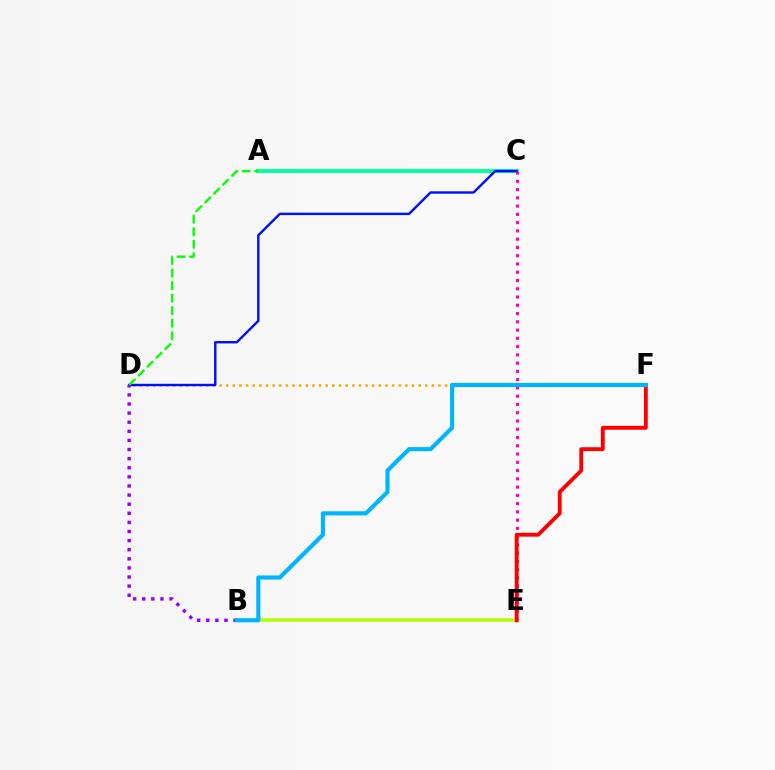{('D', 'F'): [{'color': '#ffa500', 'line_style': 'dotted', 'thickness': 1.8}], ('A', 'C'): [{'color': '#00ff9d', 'line_style': 'solid', 'thickness': 2.81}], ('C', 'D'): [{'color': '#0010ff', 'line_style': 'solid', 'thickness': 1.74}], ('C', 'E'): [{'color': '#ff00bd', 'line_style': 'dotted', 'thickness': 2.25}], ('B', 'E'): [{'color': '#b3ff00', 'line_style': 'solid', 'thickness': 2.53}], ('E', 'F'): [{'color': '#ff0000', 'line_style': 'solid', 'thickness': 2.79}], ('A', 'D'): [{'color': '#08ff00', 'line_style': 'dashed', 'thickness': 1.71}], ('B', 'D'): [{'color': '#9b00ff', 'line_style': 'dotted', 'thickness': 2.47}], ('B', 'F'): [{'color': '#00b5ff', 'line_style': 'solid', 'thickness': 2.97}]}